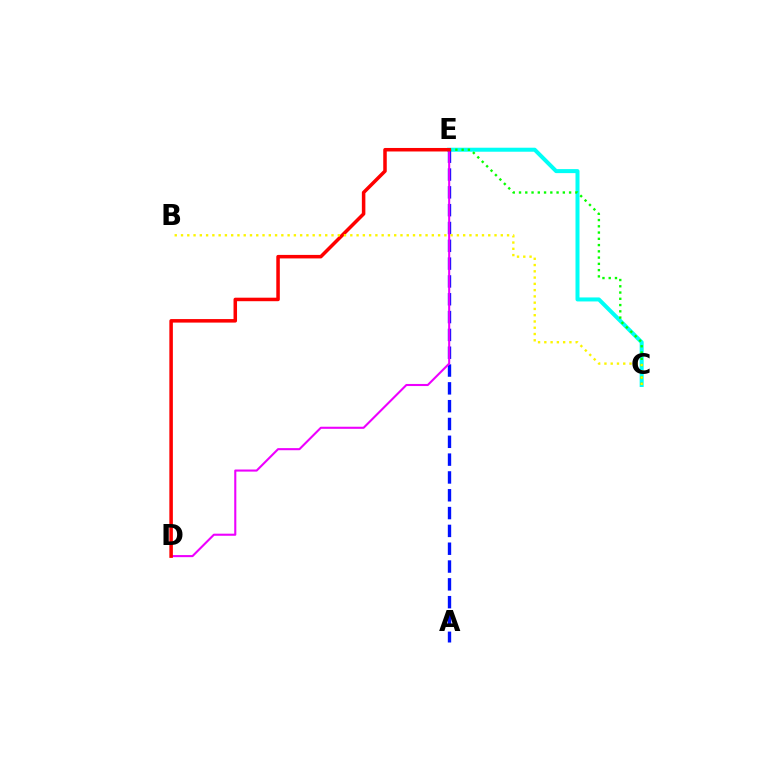{('C', 'E'): [{'color': '#00fff6', 'line_style': 'solid', 'thickness': 2.89}, {'color': '#08ff00', 'line_style': 'dotted', 'thickness': 1.7}], ('A', 'E'): [{'color': '#0010ff', 'line_style': 'dashed', 'thickness': 2.42}], ('D', 'E'): [{'color': '#ee00ff', 'line_style': 'solid', 'thickness': 1.51}, {'color': '#ff0000', 'line_style': 'solid', 'thickness': 2.53}], ('B', 'C'): [{'color': '#fcf500', 'line_style': 'dotted', 'thickness': 1.7}]}